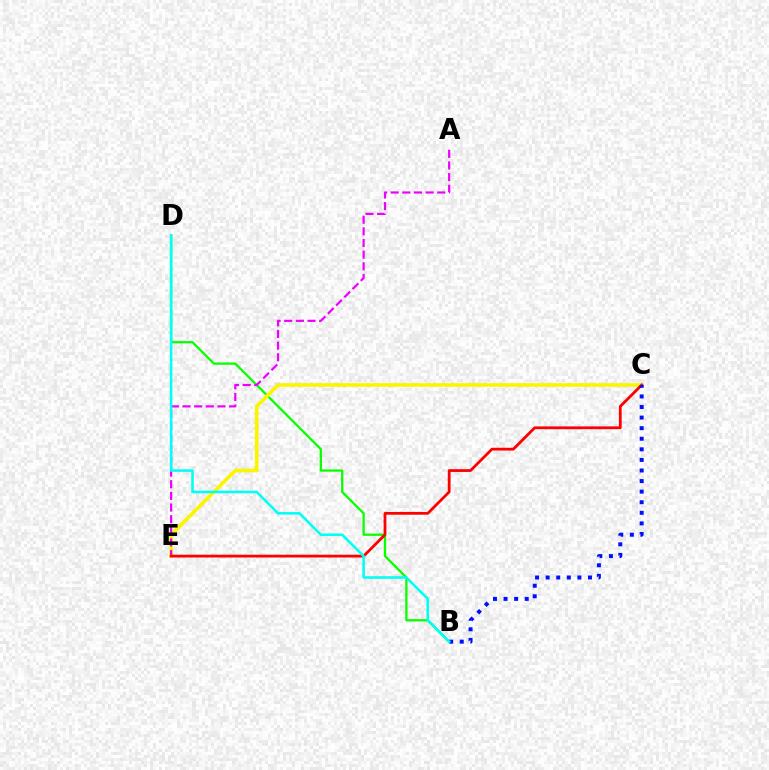{('B', 'D'): [{'color': '#08ff00', 'line_style': 'solid', 'thickness': 1.64}, {'color': '#00fff6', 'line_style': 'solid', 'thickness': 1.85}], ('C', 'E'): [{'color': '#fcf500', 'line_style': 'solid', 'thickness': 2.62}, {'color': '#ff0000', 'line_style': 'solid', 'thickness': 2.0}], ('A', 'E'): [{'color': '#ee00ff', 'line_style': 'dashed', 'thickness': 1.58}], ('B', 'C'): [{'color': '#0010ff', 'line_style': 'dotted', 'thickness': 2.87}]}